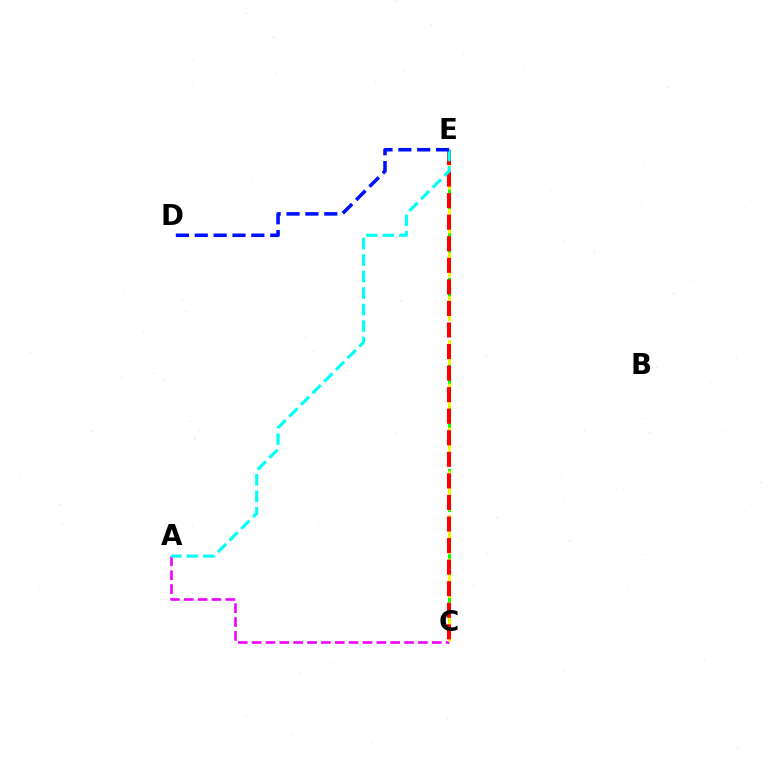{('C', 'E'): [{'color': '#08ff00', 'line_style': 'dashed', 'thickness': 2.16}, {'color': '#fcf500', 'line_style': 'dashed', 'thickness': 1.98}, {'color': '#ff0000', 'line_style': 'dashed', 'thickness': 2.93}], ('A', 'C'): [{'color': '#ee00ff', 'line_style': 'dashed', 'thickness': 1.88}], ('A', 'E'): [{'color': '#00fff6', 'line_style': 'dashed', 'thickness': 2.24}], ('D', 'E'): [{'color': '#0010ff', 'line_style': 'dashed', 'thickness': 2.56}]}